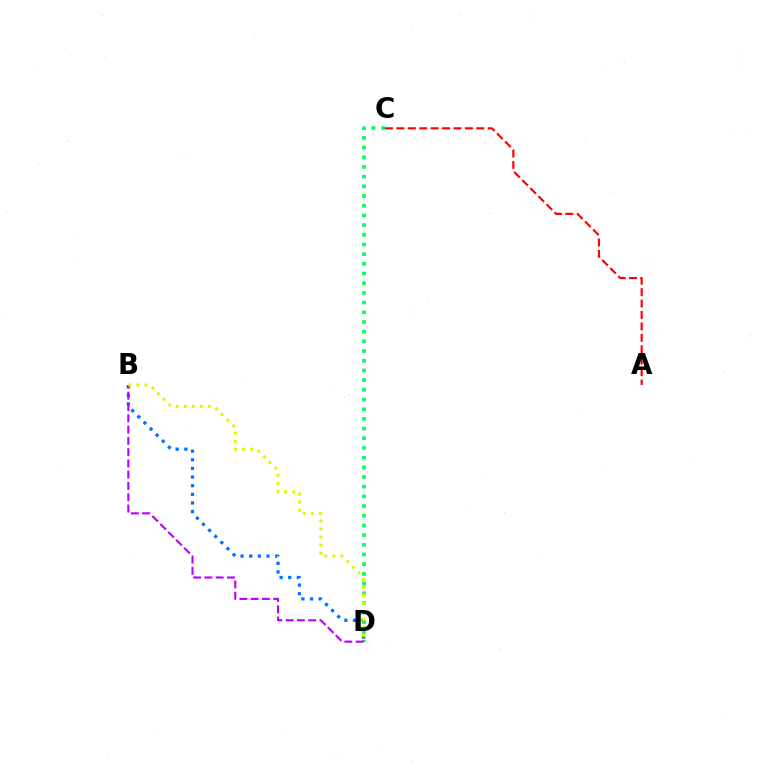{('B', 'D'): [{'color': '#0074ff', 'line_style': 'dotted', 'thickness': 2.35}, {'color': '#b900ff', 'line_style': 'dashed', 'thickness': 1.53}, {'color': '#d1ff00', 'line_style': 'dotted', 'thickness': 2.18}], ('C', 'D'): [{'color': '#00ff5c', 'line_style': 'dotted', 'thickness': 2.63}], ('A', 'C'): [{'color': '#ff0000', 'line_style': 'dashed', 'thickness': 1.55}]}